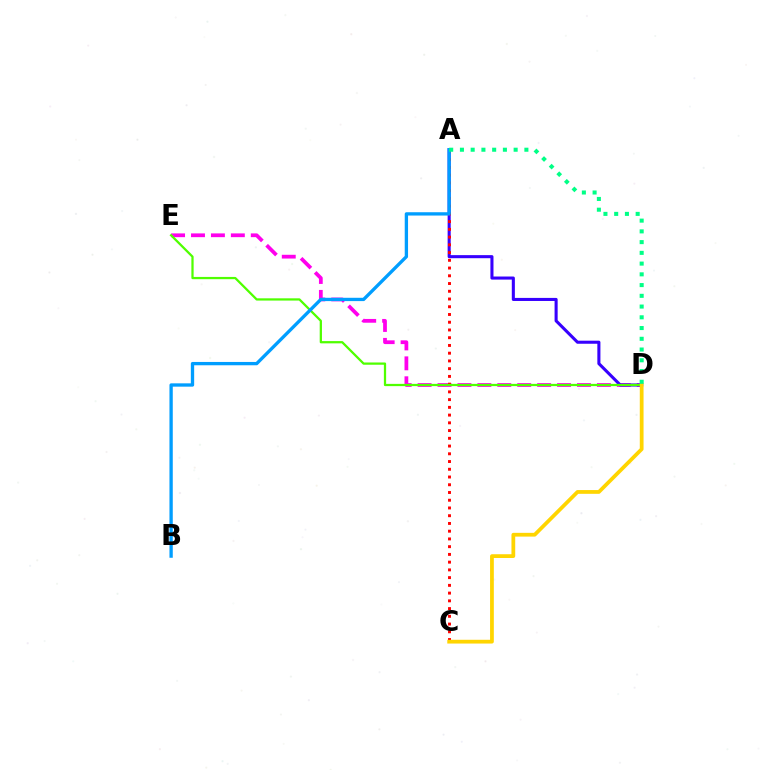{('D', 'E'): [{'color': '#ff00ed', 'line_style': 'dashed', 'thickness': 2.71}, {'color': '#4fff00', 'line_style': 'solid', 'thickness': 1.63}], ('A', 'D'): [{'color': '#3700ff', 'line_style': 'solid', 'thickness': 2.21}, {'color': '#00ff86', 'line_style': 'dotted', 'thickness': 2.92}], ('A', 'C'): [{'color': '#ff0000', 'line_style': 'dotted', 'thickness': 2.1}], ('A', 'B'): [{'color': '#009eff', 'line_style': 'solid', 'thickness': 2.39}], ('C', 'D'): [{'color': '#ffd500', 'line_style': 'solid', 'thickness': 2.71}]}